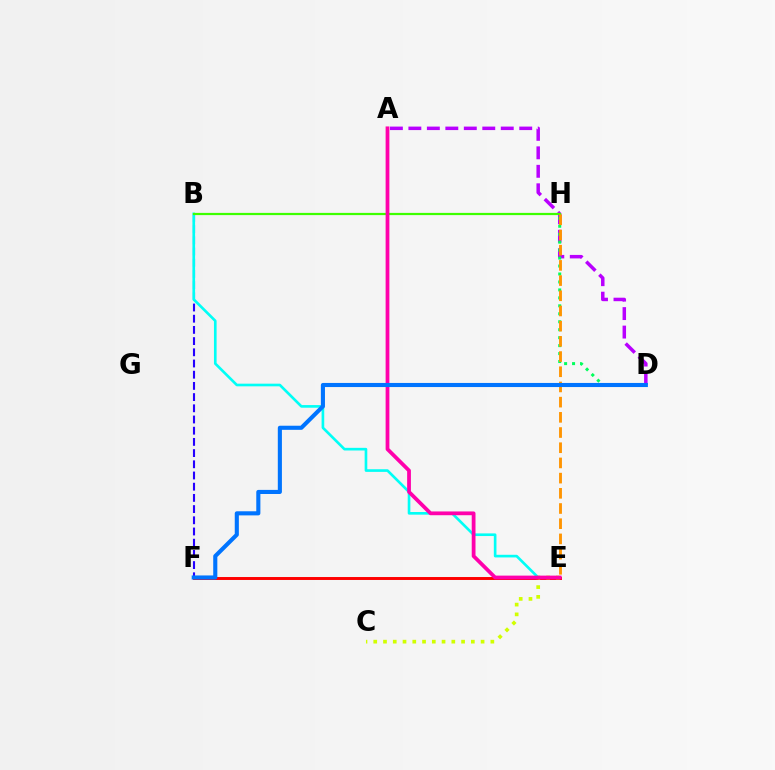{('B', 'F'): [{'color': '#2500ff', 'line_style': 'dashed', 'thickness': 1.52}], ('E', 'F'): [{'color': '#ff0000', 'line_style': 'solid', 'thickness': 2.12}], ('B', 'E'): [{'color': '#00fff6', 'line_style': 'solid', 'thickness': 1.9}], ('A', 'D'): [{'color': '#b900ff', 'line_style': 'dashed', 'thickness': 2.51}], ('D', 'H'): [{'color': '#00ff5c', 'line_style': 'dotted', 'thickness': 2.16}], ('C', 'E'): [{'color': '#d1ff00', 'line_style': 'dotted', 'thickness': 2.65}], ('B', 'H'): [{'color': '#3dff00', 'line_style': 'solid', 'thickness': 1.6}], ('E', 'H'): [{'color': '#ff9400', 'line_style': 'dashed', 'thickness': 2.06}], ('A', 'E'): [{'color': '#ff00ac', 'line_style': 'solid', 'thickness': 2.71}], ('D', 'F'): [{'color': '#0074ff', 'line_style': 'solid', 'thickness': 2.95}]}